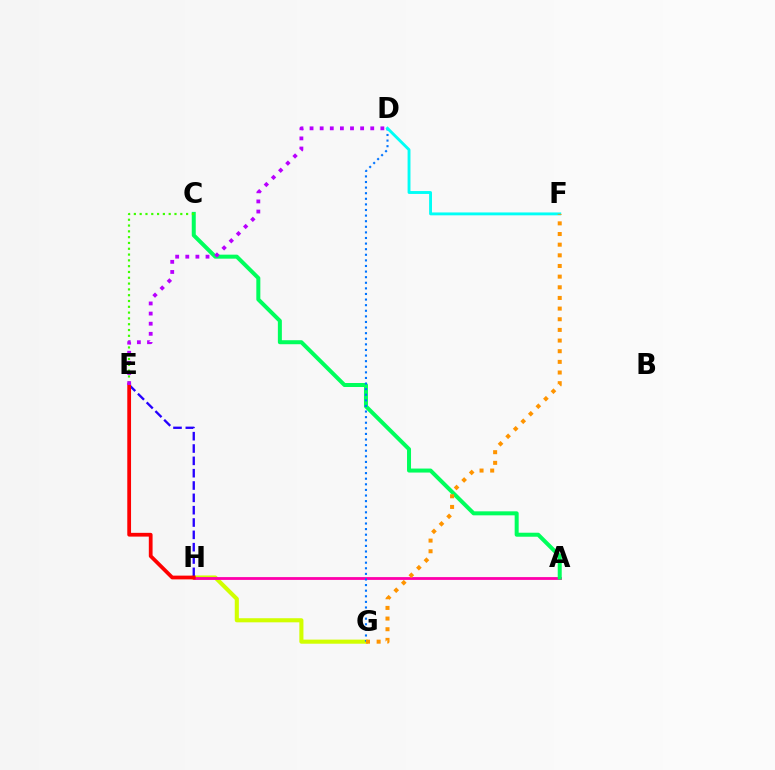{('G', 'H'): [{'color': '#d1ff00', 'line_style': 'solid', 'thickness': 2.95}], ('A', 'H'): [{'color': '#ff00ac', 'line_style': 'solid', 'thickness': 2.03}], ('A', 'C'): [{'color': '#00ff5c', 'line_style': 'solid', 'thickness': 2.88}], ('D', 'G'): [{'color': '#0074ff', 'line_style': 'dotted', 'thickness': 1.52}], ('C', 'E'): [{'color': '#3dff00', 'line_style': 'dotted', 'thickness': 1.58}], ('E', 'H'): [{'color': '#2500ff', 'line_style': 'dashed', 'thickness': 1.68}, {'color': '#ff0000', 'line_style': 'solid', 'thickness': 2.71}], ('D', 'F'): [{'color': '#00fff6', 'line_style': 'solid', 'thickness': 2.07}], ('D', 'E'): [{'color': '#b900ff', 'line_style': 'dotted', 'thickness': 2.75}], ('F', 'G'): [{'color': '#ff9400', 'line_style': 'dotted', 'thickness': 2.89}]}